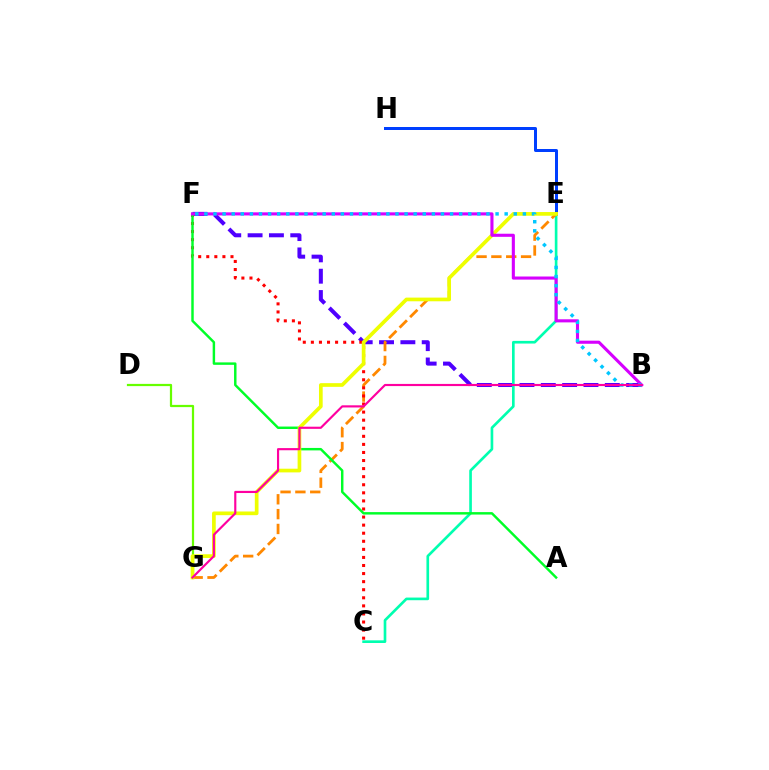{('E', 'H'): [{'color': '#003fff', 'line_style': 'solid', 'thickness': 2.16}], ('B', 'F'): [{'color': '#4f00ff', 'line_style': 'dashed', 'thickness': 2.9}, {'color': '#d600ff', 'line_style': 'solid', 'thickness': 2.23}, {'color': '#00c7ff', 'line_style': 'dotted', 'thickness': 2.47}], ('D', 'G'): [{'color': '#66ff00', 'line_style': 'solid', 'thickness': 1.6}], ('C', 'E'): [{'color': '#00ffaf', 'line_style': 'solid', 'thickness': 1.91}], ('E', 'G'): [{'color': '#ff8800', 'line_style': 'dashed', 'thickness': 2.02}, {'color': '#eeff00', 'line_style': 'solid', 'thickness': 2.66}], ('C', 'F'): [{'color': '#ff0000', 'line_style': 'dotted', 'thickness': 2.19}], ('A', 'F'): [{'color': '#00ff27', 'line_style': 'solid', 'thickness': 1.77}], ('B', 'G'): [{'color': '#ff00a0', 'line_style': 'solid', 'thickness': 1.55}]}